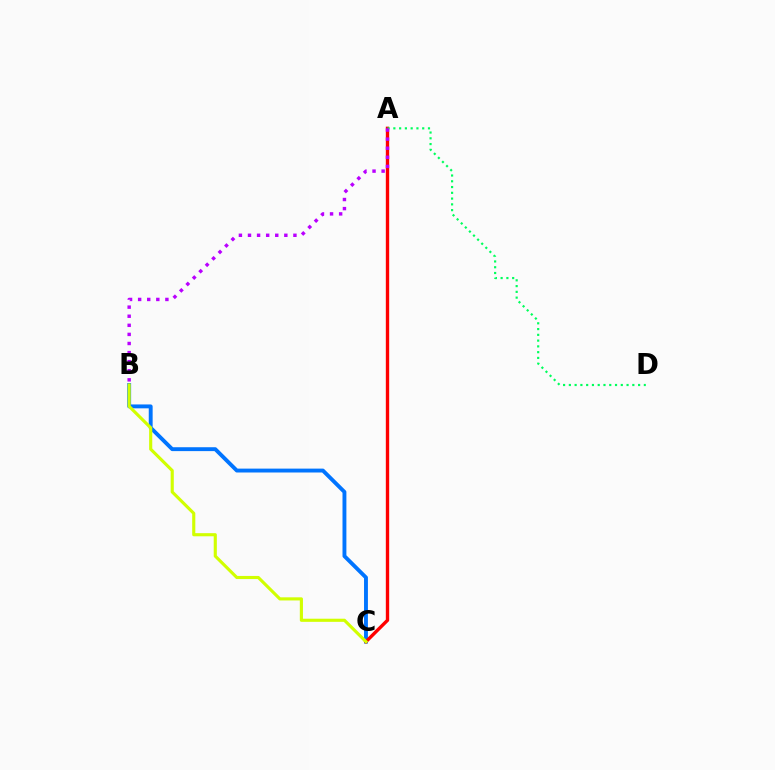{('B', 'C'): [{'color': '#0074ff', 'line_style': 'solid', 'thickness': 2.8}, {'color': '#d1ff00', 'line_style': 'solid', 'thickness': 2.25}], ('A', 'C'): [{'color': '#ff0000', 'line_style': 'solid', 'thickness': 2.42}], ('A', 'D'): [{'color': '#00ff5c', 'line_style': 'dotted', 'thickness': 1.57}], ('A', 'B'): [{'color': '#b900ff', 'line_style': 'dotted', 'thickness': 2.47}]}